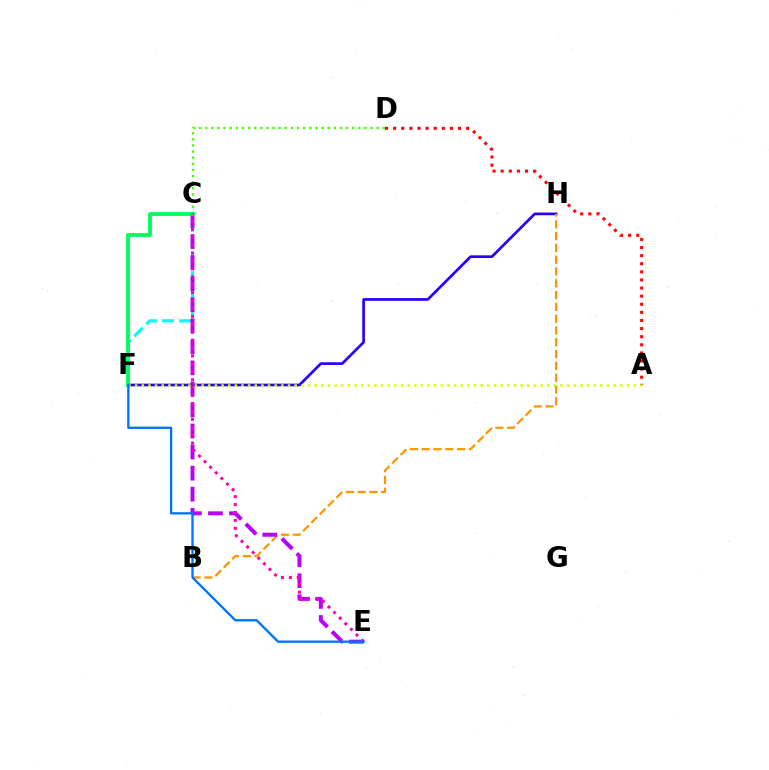{('C', 'D'): [{'color': '#3dff00', 'line_style': 'dotted', 'thickness': 1.66}], ('C', 'F'): [{'color': '#00fff6', 'line_style': 'dashed', 'thickness': 2.32}, {'color': '#00ff5c', 'line_style': 'solid', 'thickness': 2.78}], ('A', 'D'): [{'color': '#ff0000', 'line_style': 'dotted', 'thickness': 2.2}], ('F', 'H'): [{'color': '#2500ff', 'line_style': 'solid', 'thickness': 1.93}], ('B', 'H'): [{'color': '#ff9400', 'line_style': 'dashed', 'thickness': 1.6}], ('C', 'E'): [{'color': '#b900ff', 'line_style': 'dashed', 'thickness': 2.86}, {'color': '#ff00ac', 'line_style': 'dotted', 'thickness': 2.15}], ('A', 'F'): [{'color': '#d1ff00', 'line_style': 'dotted', 'thickness': 1.81}], ('E', 'F'): [{'color': '#0074ff', 'line_style': 'solid', 'thickness': 1.68}]}